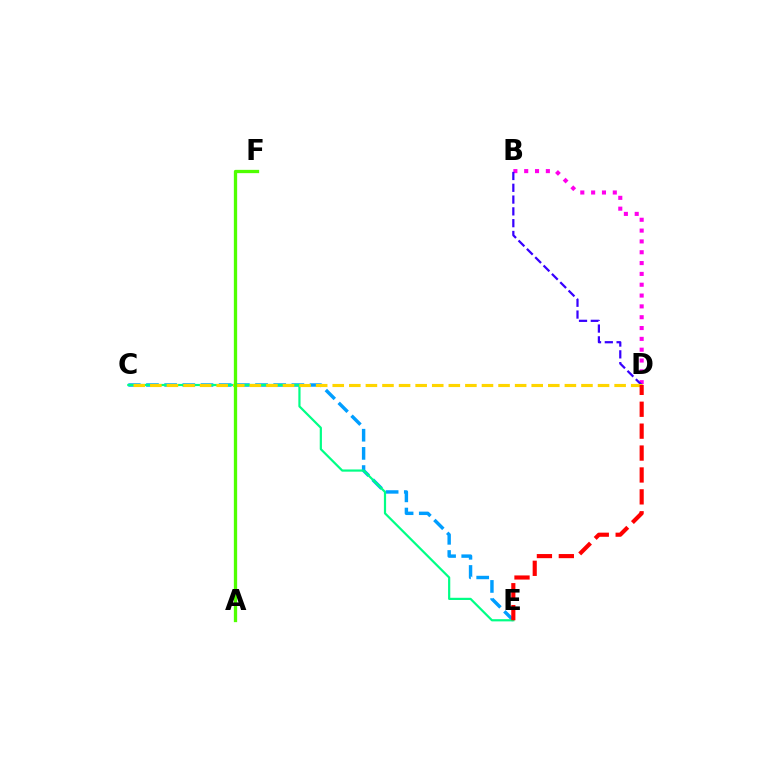{('B', 'D'): [{'color': '#ff00ed', 'line_style': 'dotted', 'thickness': 2.94}, {'color': '#3700ff', 'line_style': 'dashed', 'thickness': 1.6}], ('C', 'E'): [{'color': '#009eff', 'line_style': 'dashed', 'thickness': 2.47}, {'color': '#00ff86', 'line_style': 'solid', 'thickness': 1.58}], ('C', 'D'): [{'color': '#ffd500', 'line_style': 'dashed', 'thickness': 2.25}], ('A', 'F'): [{'color': '#4fff00', 'line_style': 'solid', 'thickness': 2.37}], ('D', 'E'): [{'color': '#ff0000', 'line_style': 'dashed', 'thickness': 2.98}]}